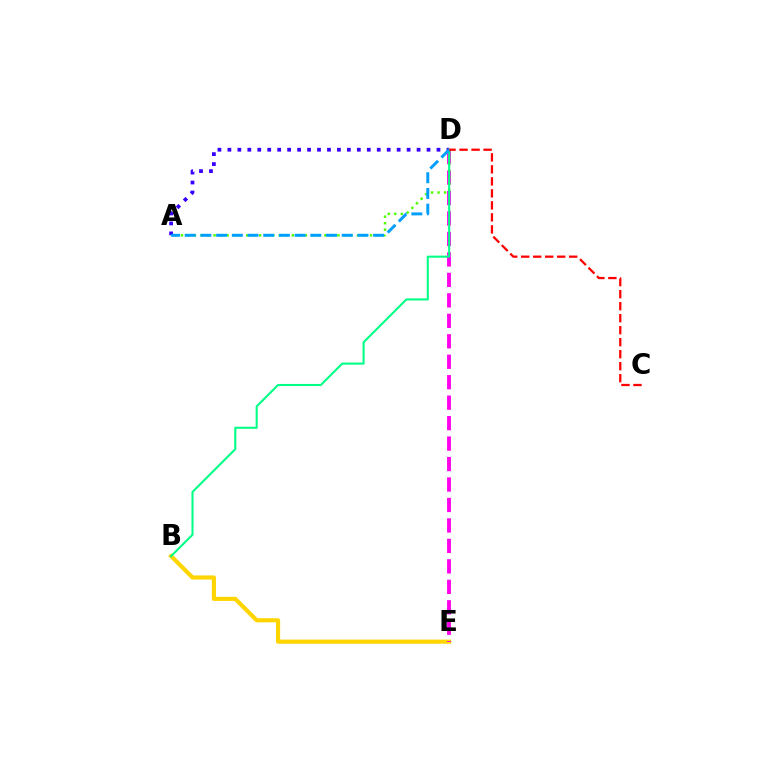{('A', 'D'): [{'color': '#3700ff', 'line_style': 'dotted', 'thickness': 2.71}, {'color': '#4fff00', 'line_style': 'dotted', 'thickness': 1.77}, {'color': '#009eff', 'line_style': 'dashed', 'thickness': 2.13}], ('B', 'E'): [{'color': '#ffd500', 'line_style': 'solid', 'thickness': 2.98}], ('D', 'E'): [{'color': '#ff00ed', 'line_style': 'dashed', 'thickness': 2.78}], ('B', 'D'): [{'color': '#00ff86', 'line_style': 'solid', 'thickness': 1.5}], ('C', 'D'): [{'color': '#ff0000', 'line_style': 'dashed', 'thickness': 1.63}]}